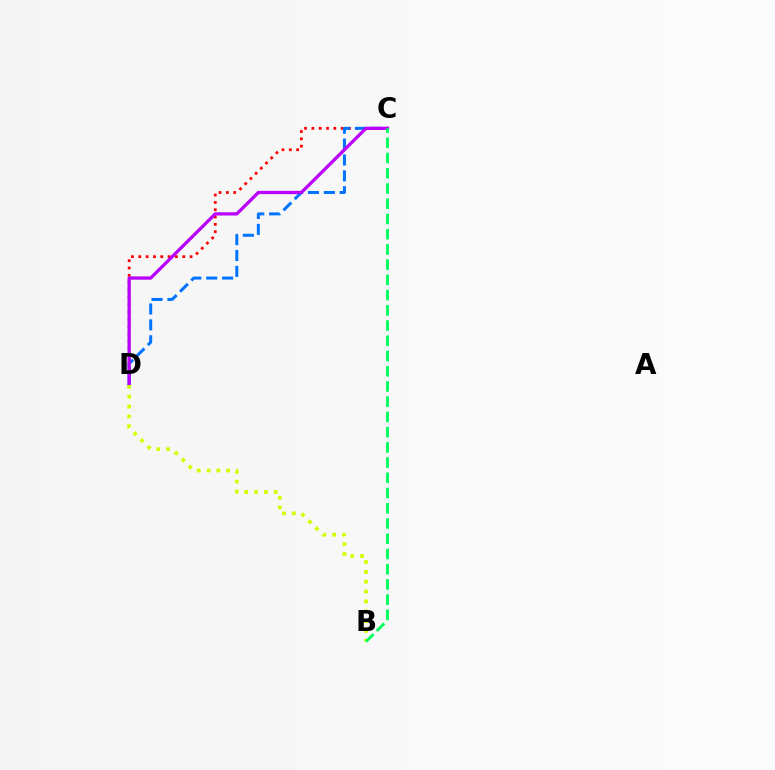{('C', 'D'): [{'color': '#ff0000', 'line_style': 'dotted', 'thickness': 1.99}, {'color': '#0074ff', 'line_style': 'dashed', 'thickness': 2.16}, {'color': '#b900ff', 'line_style': 'solid', 'thickness': 2.36}], ('B', 'D'): [{'color': '#d1ff00', 'line_style': 'dotted', 'thickness': 2.68}], ('B', 'C'): [{'color': '#00ff5c', 'line_style': 'dashed', 'thickness': 2.07}]}